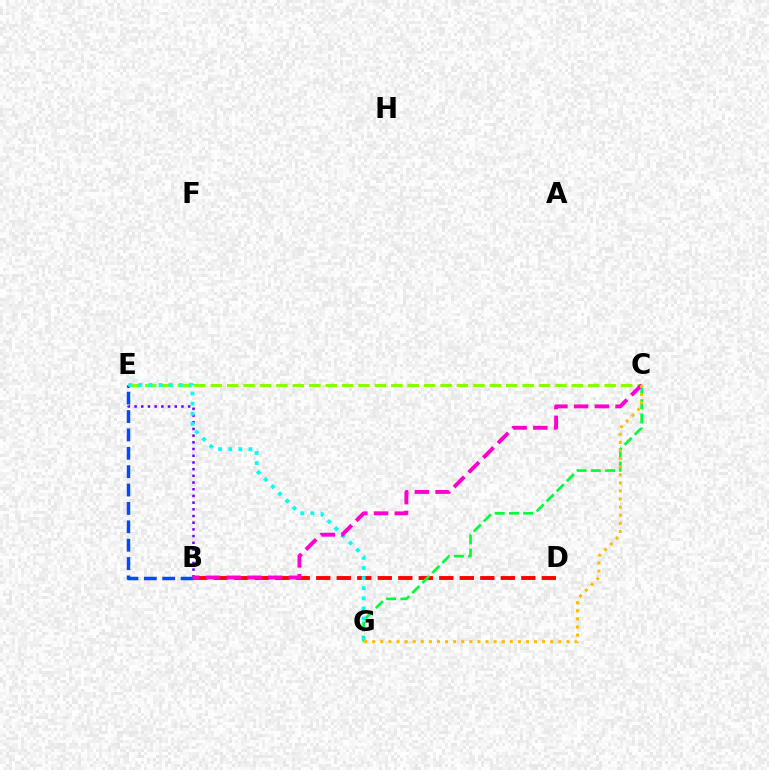{('C', 'E'): [{'color': '#84ff00', 'line_style': 'dashed', 'thickness': 2.23}], ('B', 'E'): [{'color': '#7200ff', 'line_style': 'dotted', 'thickness': 1.82}, {'color': '#004bff', 'line_style': 'dashed', 'thickness': 2.5}], ('B', 'D'): [{'color': '#ff0000', 'line_style': 'dashed', 'thickness': 2.79}], ('C', 'G'): [{'color': '#00ff39', 'line_style': 'dashed', 'thickness': 1.93}, {'color': '#ffbd00', 'line_style': 'dotted', 'thickness': 2.2}], ('E', 'G'): [{'color': '#00fff6', 'line_style': 'dotted', 'thickness': 2.75}], ('B', 'C'): [{'color': '#ff00cf', 'line_style': 'dashed', 'thickness': 2.82}]}